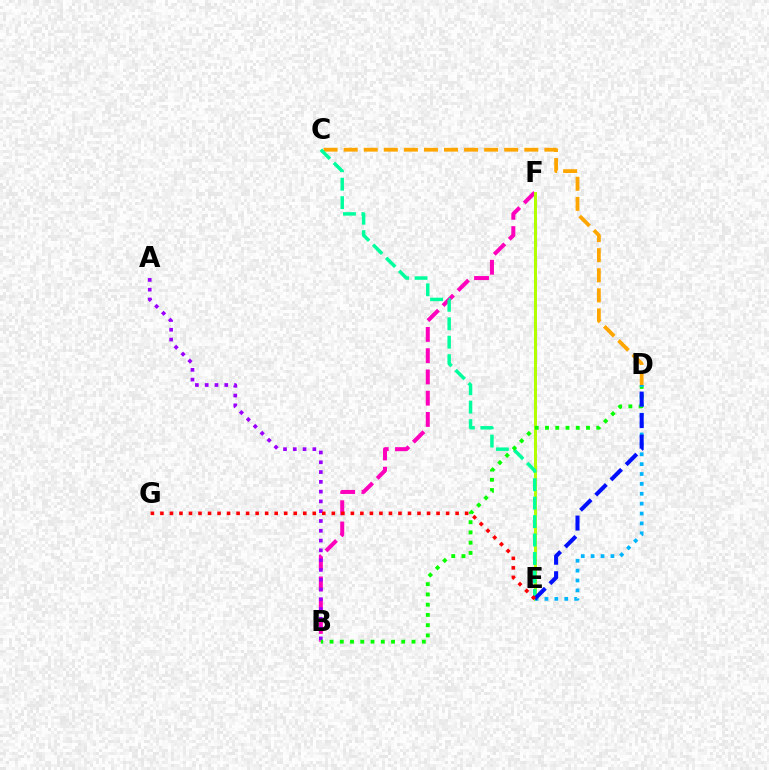{('C', 'D'): [{'color': '#ffa500', 'line_style': 'dashed', 'thickness': 2.73}], ('B', 'F'): [{'color': '#ff00bd', 'line_style': 'dashed', 'thickness': 2.89}], ('E', 'F'): [{'color': '#b3ff00', 'line_style': 'solid', 'thickness': 2.14}], ('C', 'E'): [{'color': '#00ff9d', 'line_style': 'dashed', 'thickness': 2.51}], ('A', 'B'): [{'color': '#9b00ff', 'line_style': 'dotted', 'thickness': 2.66}], ('B', 'D'): [{'color': '#08ff00', 'line_style': 'dotted', 'thickness': 2.78}], ('D', 'E'): [{'color': '#00b5ff', 'line_style': 'dotted', 'thickness': 2.69}, {'color': '#0010ff', 'line_style': 'dashed', 'thickness': 2.92}], ('E', 'G'): [{'color': '#ff0000', 'line_style': 'dotted', 'thickness': 2.59}]}